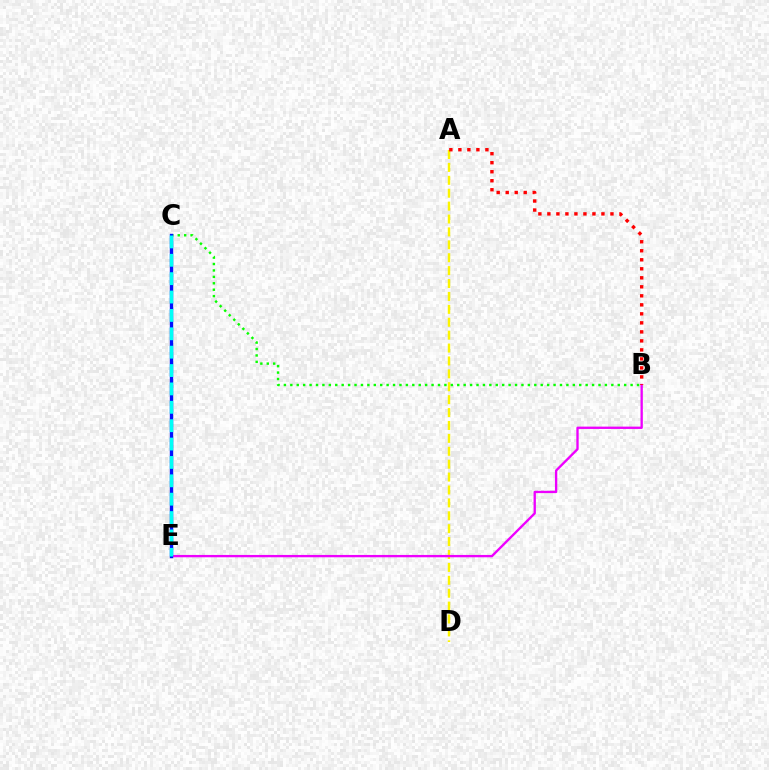{('A', 'D'): [{'color': '#fcf500', 'line_style': 'dashed', 'thickness': 1.75}], ('B', 'E'): [{'color': '#ee00ff', 'line_style': 'solid', 'thickness': 1.68}], ('A', 'B'): [{'color': '#ff0000', 'line_style': 'dotted', 'thickness': 2.45}], ('B', 'C'): [{'color': '#08ff00', 'line_style': 'dotted', 'thickness': 1.74}], ('C', 'E'): [{'color': '#0010ff', 'line_style': 'solid', 'thickness': 2.43}, {'color': '#00fff6', 'line_style': 'dashed', 'thickness': 2.5}]}